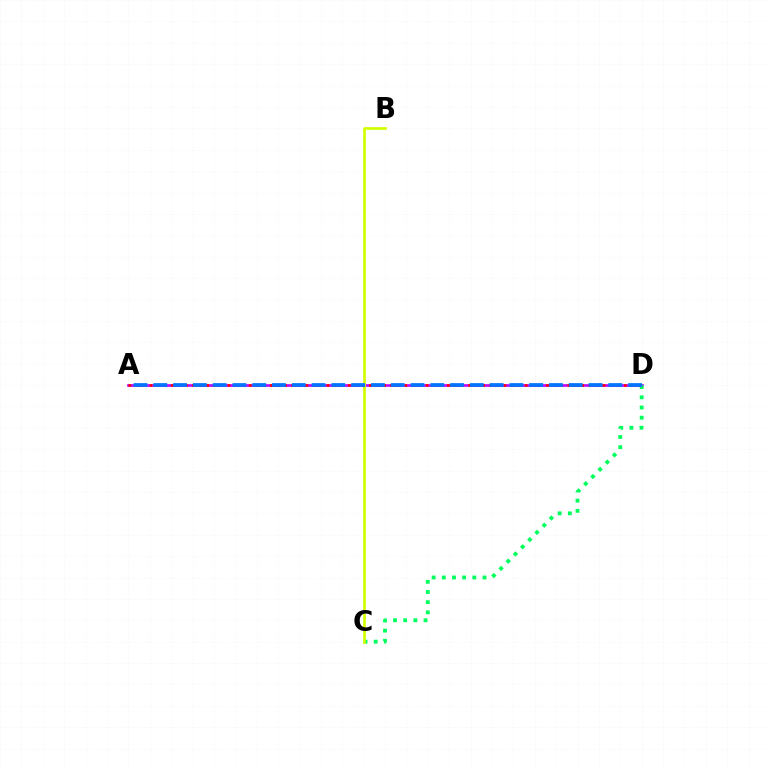{('A', 'D'): [{'color': '#b900ff', 'line_style': 'solid', 'thickness': 1.88}, {'color': '#ff0000', 'line_style': 'dotted', 'thickness': 1.92}, {'color': '#0074ff', 'line_style': 'dashed', 'thickness': 2.69}], ('C', 'D'): [{'color': '#00ff5c', 'line_style': 'dotted', 'thickness': 2.76}], ('B', 'C'): [{'color': '#d1ff00', 'line_style': 'solid', 'thickness': 1.94}]}